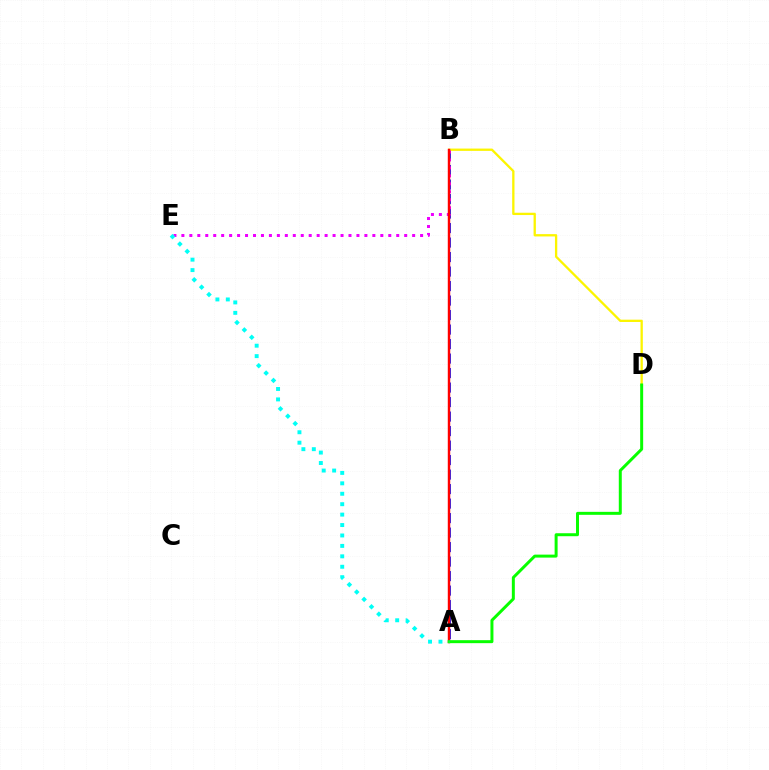{('A', 'B'): [{'color': '#0010ff', 'line_style': 'dashed', 'thickness': 1.97}, {'color': '#ff0000', 'line_style': 'solid', 'thickness': 1.76}], ('B', 'D'): [{'color': '#fcf500', 'line_style': 'solid', 'thickness': 1.66}], ('B', 'E'): [{'color': '#ee00ff', 'line_style': 'dotted', 'thickness': 2.16}], ('A', 'D'): [{'color': '#08ff00', 'line_style': 'solid', 'thickness': 2.15}], ('A', 'E'): [{'color': '#00fff6', 'line_style': 'dotted', 'thickness': 2.83}]}